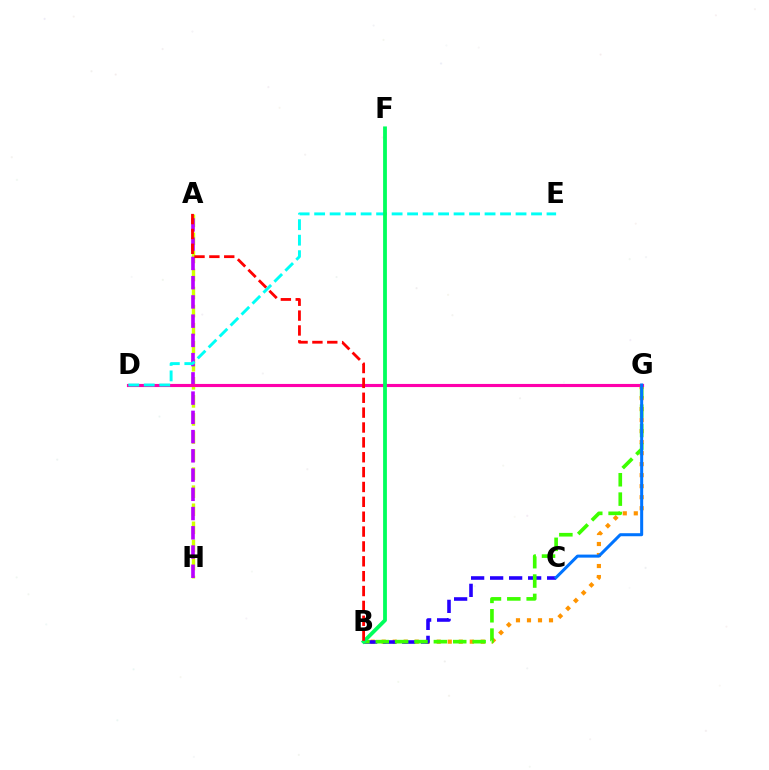{('B', 'G'): [{'color': '#ff9400', 'line_style': 'dotted', 'thickness': 2.99}, {'color': '#3dff00', 'line_style': 'dashed', 'thickness': 2.63}], ('B', 'C'): [{'color': '#2500ff', 'line_style': 'dashed', 'thickness': 2.58}], ('A', 'H'): [{'color': '#d1ff00', 'line_style': 'dashed', 'thickness': 2.45}, {'color': '#b900ff', 'line_style': 'dashed', 'thickness': 2.61}], ('D', 'G'): [{'color': '#ff00ac', 'line_style': 'solid', 'thickness': 2.25}], ('D', 'E'): [{'color': '#00fff6', 'line_style': 'dashed', 'thickness': 2.1}], ('C', 'G'): [{'color': '#0074ff', 'line_style': 'solid', 'thickness': 2.18}], ('B', 'F'): [{'color': '#00ff5c', 'line_style': 'solid', 'thickness': 2.73}], ('A', 'B'): [{'color': '#ff0000', 'line_style': 'dashed', 'thickness': 2.02}]}